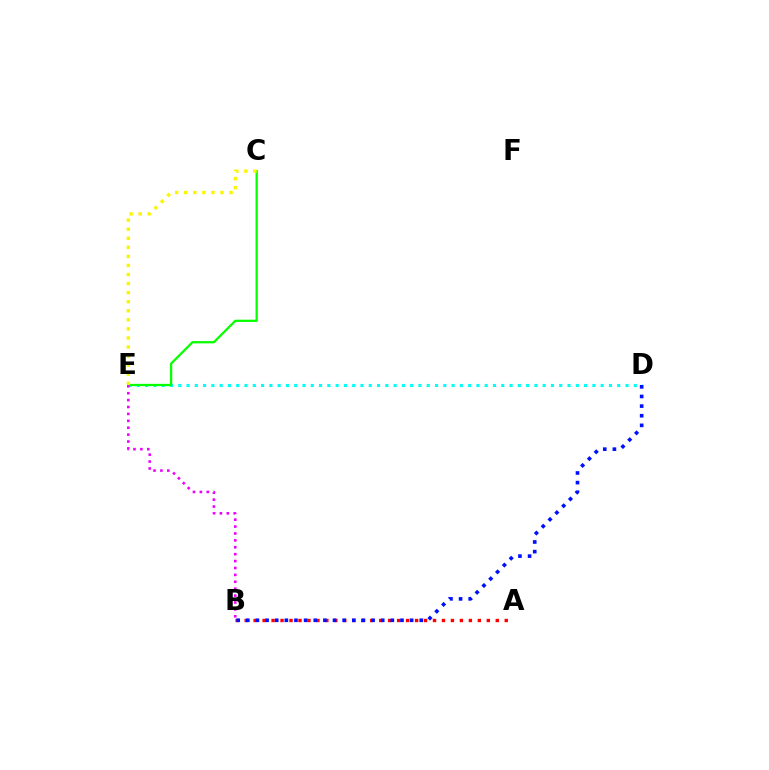{('A', 'B'): [{'color': '#ff0000', 'line_style': 'dotted', 'thickness': 2.44}], ('D', 'E'): [{'color': '#00fff6', 'line_style': 'dotted', 'thickness': 2.25}], ('B', 'D'): [{'color': '#0010ff', 'line_style': 'dotted', 'thickness': 2.62}], ('C', 'E'): [{'color': '#08ff00', 'line_style': 'solid', 'thickness': 1.64}, {'color': '#fcf500', 'line_style': 'dotted', 'thickness': 2.46}], ('B', 'E'): [{'color': '#ee00ff', 'line_style': 'dotted', 'thickness': 1.88}]}